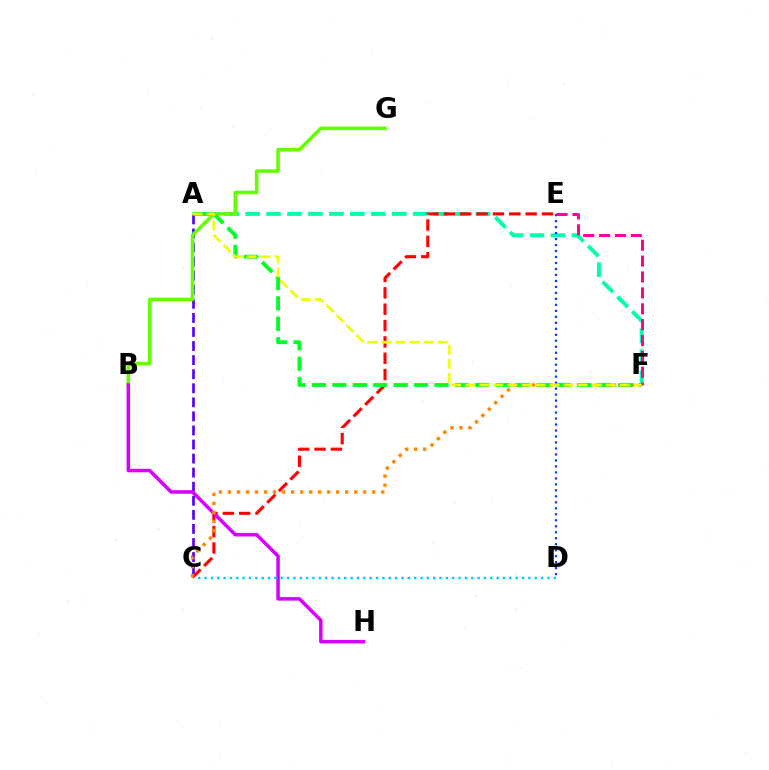{('A', 'F'): [{'color': '#00ffaf', 'line_style': 'dashed', 'thickness': 2.85}, {'color': '#00ff27', 'line_style': 'dashed', 'thickness': 2.77}, {'color': '#eeff00', 'line_style': 'dashed', 'thickness': 1.91}], ('A', 'C'): [{'color': '#4f00ff', 'line_style': 'dashed', 'thickness': 1.91}], ('B', 'G'): [{'color': '#66ff00', 'line_style': 'solid', 'thickness': 2.58}], ('C', 'E'): [{'color': '#ff0000', 'line_style': 'dashed', 'thickness': 2.22}], ('B', 'H'): [{'color': '#d600ff', 'line_style': 'solid', 'thickness': 2.53}], ('C', 'D'): [{'color': '#00c7ff', 'line_style': 'dotted', 'thickness': 1.73}], ('D', 'E'): [{'color': '#003fff', 'line_style': 'dotted', 'thickness': 1.63}], ('C', 'F'): [{'color': '#ff8800', 'line_style': 'dotted', 'thickness': 2.45}], ('E', 'F'): [{'color': '#ff00a0', 'line_style': 'dashed', 'thickness': 2.16}]}